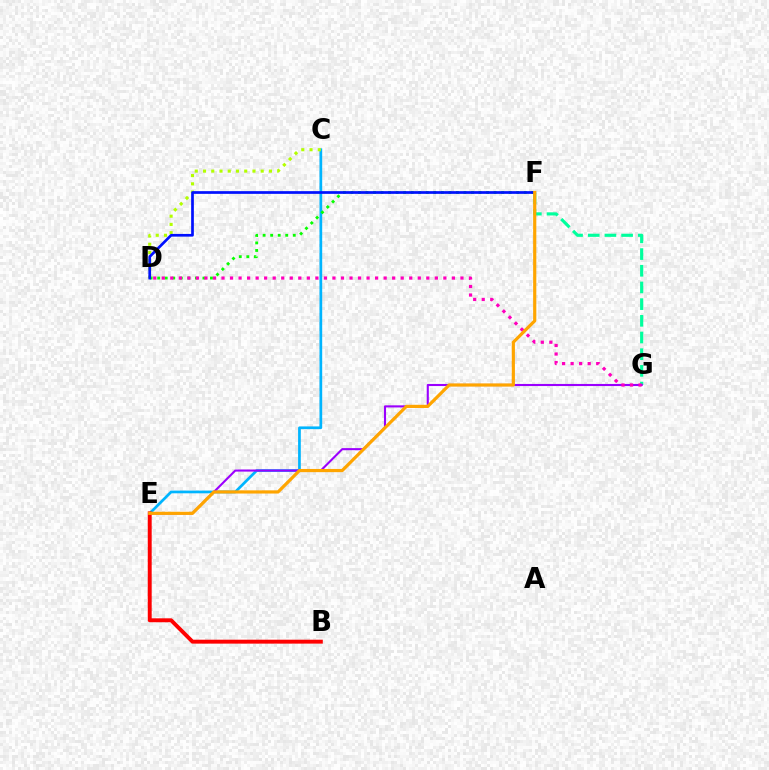{('C', 'E'): [{'color': '#00b5ff', 'line_style': 'solid', 'thickness': 1.96}], ('B', 'E'): [{'color': '#ff0000', 'line_style': 'solid', 'thickness': 2.83}], ('D', 'F'): [{'color': '#08ff00', 'line_style': 'dotted', 'thickness': 2.05}, {'color': '#0010ff', 'line_style': 'solid', 'thickness': 1.95}], ('F', 'G'): [{'color': '#00ff9d', 'line_style': 'dashed', 'thickness': 2.27}], ('C', 'D'): [{'color': '#b3ff00', 'line_style': 'dotted', 'thickness': 2.24}], ('E', 'G'): [{'color': '#9b00ff', 'line_style': 'solid', 'thickness': 1.51}], ('D', 'G'): [{'color': '#ff00bd', 'line_style': 'dotted', 'thickness': 2.32}], ('E', 'F'): [{'color': '#ffa500', 'line_style': 'solid', 'thickness': 2.29}]}